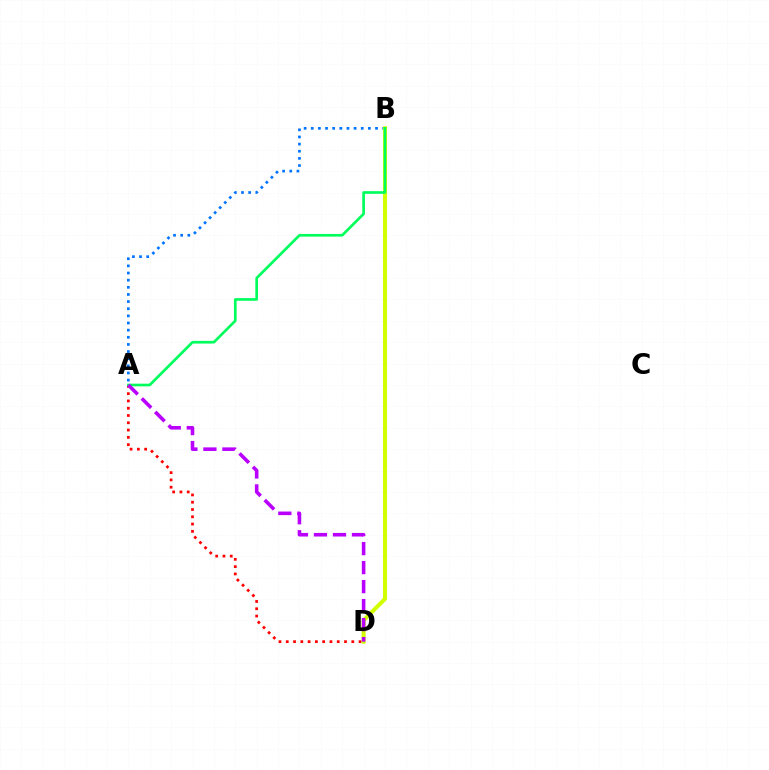{('A', 'B'): [{'color': '#0074ff', 'line_style': 'dotted', 'thickness': 1.94}, {'color': '#00ff5c', 'line_style': 'solid', 'thickness': 1.93}], ('A', 'D'): [{'color': '#ff0000', 'line_style': 'dotted', 'thickness': 1.98}, {'color': '#b900ff', 'line_style': 'dashed', 'thickness': 2.58}], ('B', 'D'): [{'color': '#d1ff00', 'line_style': 'solid', 'thickness': 2.91}]}